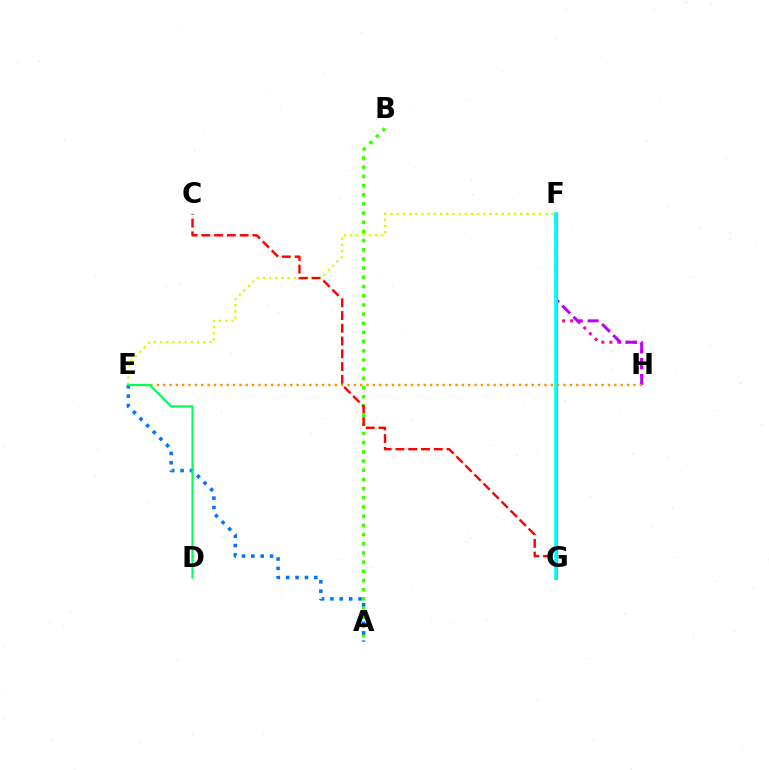{('A', 'B'): [{'color': '#3dff00', 'line_style': 'dotted', 'thickness': 2.5}], ('F', 'G'): [{'color': '#2500ff', 'line_style': 'solid', 'thickness': 1.94}, {'color': '#00fff6', 'line_style': 'solid', 'thickness': 2.67}], ('E', 'F'): [{'color': '#d1ff00', 'line_style': 'dotted', 'thickness': 1.68}], ('F', 'H'): [{'color': '#ff00ac', 'line_style': 'dotted', 'thickness': 2.18}, {'color': '#b900ff', 'line_style': 'dashed', 'thickness': 2.14}], ('C', 'G'): [{'color': '#ff0000', 'line_style': 'dashed', 'thickness': 1.74}], ('A', 'E'): [{'color': '#0074ff', 'line_style': 'dotted', 'thickness': 2.55}], ('E', 'H'): [{'color': '#ff9400', 'line_style': 'dotted', 'thickness': 1.73}], ('D', 'E'): [{'color': '#00ff5c', 'line_style': 'solid', 'thickness': 1.59}]}